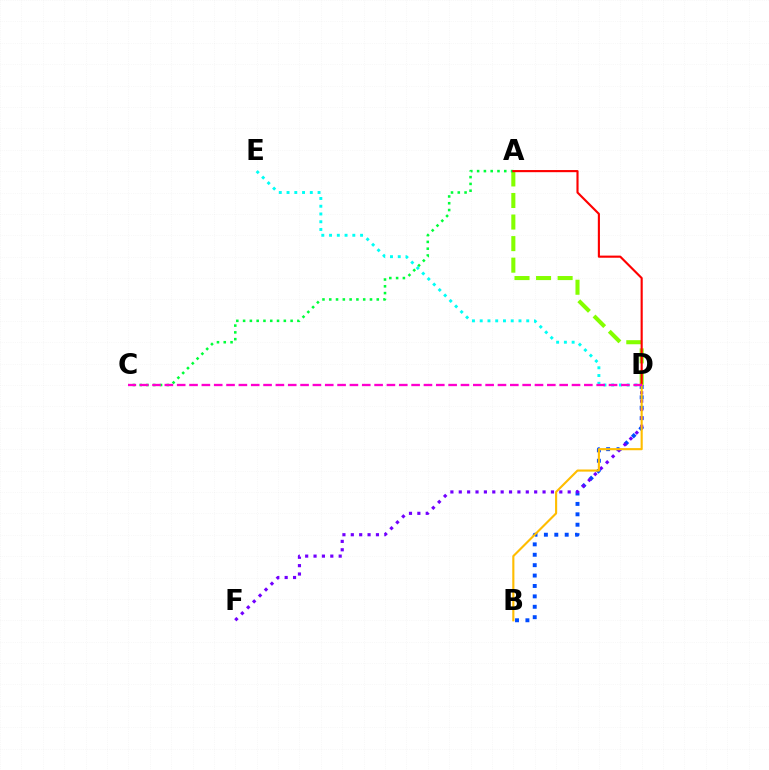{('A', 'D'): [{'color': '#84ff00', 'line_style': 'dashed', 'thickness': 2.93}, {'color': '#ff0000', 'line_style': 'solid', 'thickness': 1.54}], ('A', 'C'): [{'color': '#00ff39', 'line_style': 'dotted', 'thickness': 1.84}], ('D', 'E'): [{'color': '#00fff6', 'line_style': 'dotted', 'thickness': 2.11}], ('B', 'D'): [{'color': '#004bff', 'line_style': 'dotted', 'thickness': 2.83}, {'color': '#ffbd00', 'line_style': 'solid', 'thickness': 1.53}], ('D', 'F'): [{'color': '#7200ff', 'line_style': 'dotted', 'thickness': 2.28}], ('C', 'D'): [{'color': '#ff00cf', 'line_style': 'dashed', 'thickness': 1.68}]}